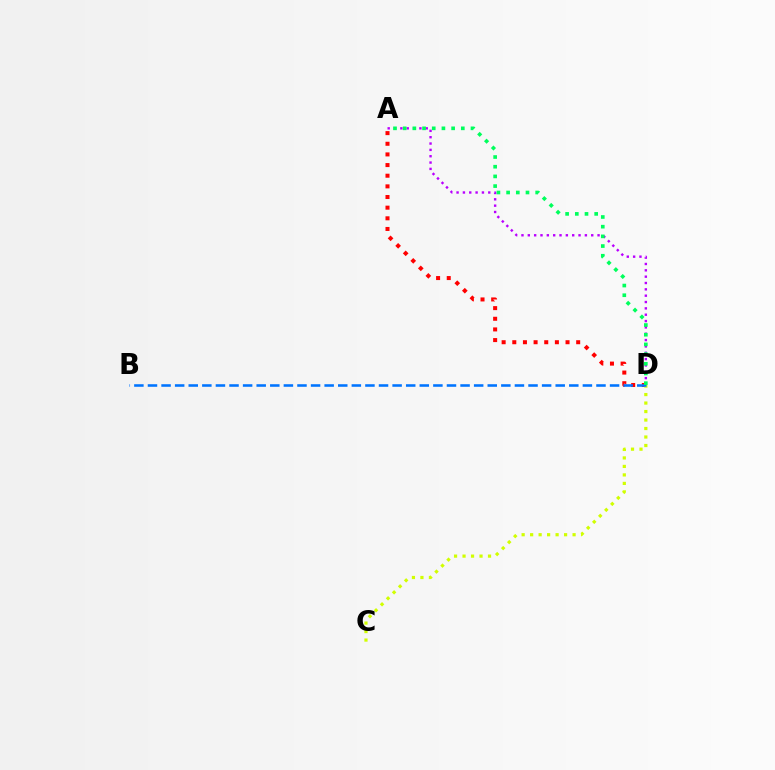{('A', 'D'): [{'color': '#b900ff', 'line_style': 'dotted', 'thickness': 1.72}, {'color': '#ff0000', 'line_style': 'dotted', 'thickness': 2.89}, {'color': '#00ff5c', 'line_style': 'dotted', 'thickness': 2.63}], ('C', 'D'): [{'color': '#d1ff00', 'line_style': 'dotted', 'thickness': 2.31}], ('B', 'D'): [{'color': '#0074ff', 'line_style': 'dashed', 'thickness': 1.85}]}